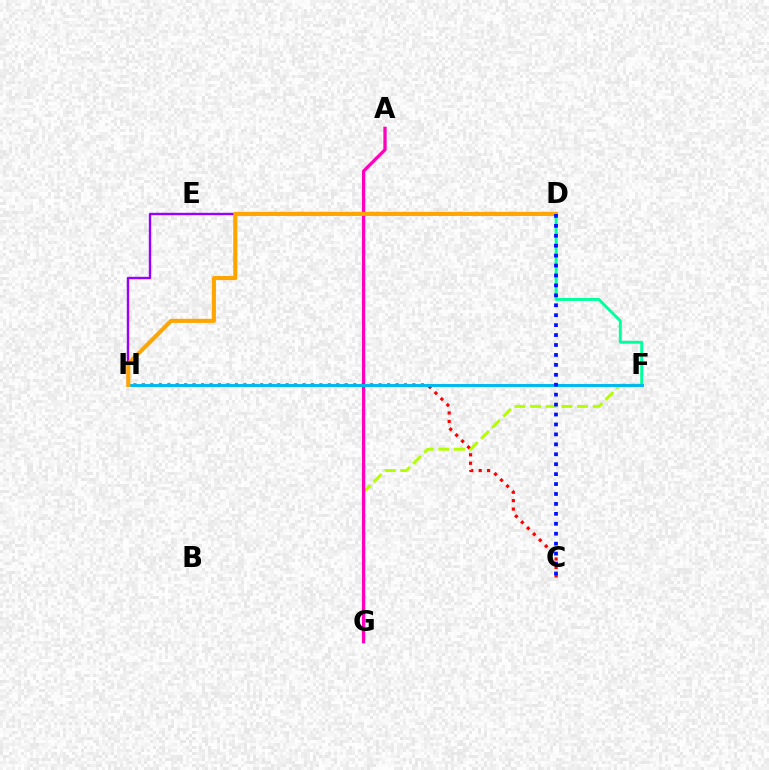{('F', 'G'): [{'color': '#b3ff00', 'line_style': 'dashed', 'thickness': 2.12}], ('A', 'G'): [{'color': '#ff00bd', 'line_style': 'solid', 'thickness': 2.38}], ('D', 'H'): [{'color': '#9b00ff', 'line_style': 'solid', 'thickness': 1.72}, {'color': '#ffa500', 'line_style': 'solid', 'thickness': 2.94}], ('C', 'H'): [{'color': '#ff0000', 'line_style': 'dotted', 'thickness': 2.3}], ('D', 'F'): [{'color': '#00ff9d', 'line_style': 'solid', 'thickness': 2.08}], ('F', 'H'): [{'color': '#08ff00', 'line_style': 'solid', 'thickness': 1.85}, {'color': '#00b5ff', 'line_style': 'solid', 'thickness': 2.05}], ('C', 'D'): [{'color': '#0010ff', 'line_style': 'dotted', 'thickness': 2.7}]}